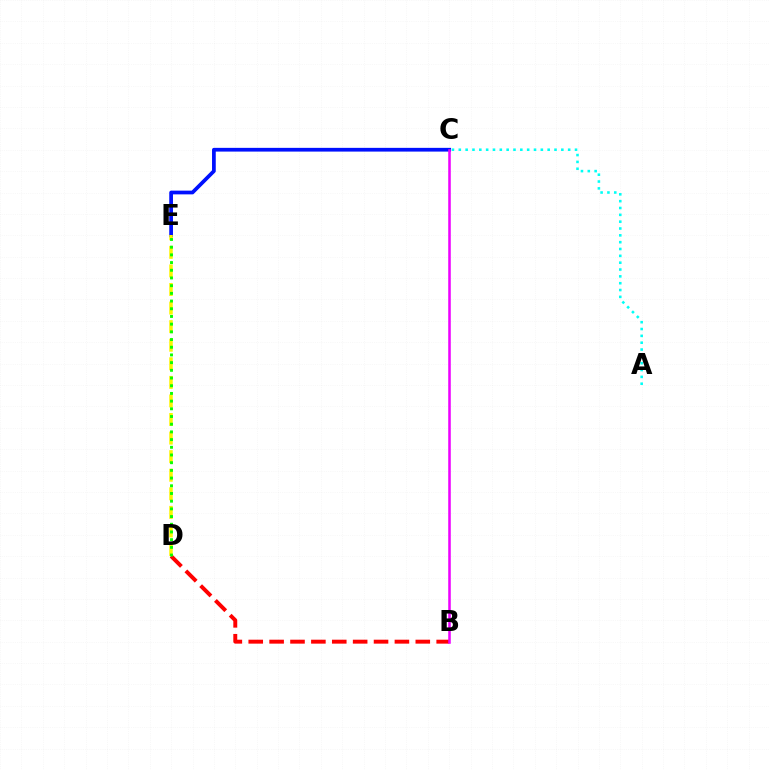{('C', 'E'): [{'color': '#0010ff', 'line_style': 'solid', 'thickness': 2.69}], ('D', 'E'): [{'color': '#fcf500', 'line_style': 'dashed', 'thickness': 2.52}, {'color': '#08ff00', 'line_style': 'dotted', 'thickness': 2.09}], ('B', 'D'): [{'color': '#ff0000', 'line_style': 'dashed', 'thickness': 2.84}], ('A', 'C'): [{'color': '#00fff6', 'line_style': 'dotted', 'thickness': 1.86}], ('B', 'C'): [{'color': '#ee00ff', 'line_style': 'solid', 'thickness': 1.83}]}